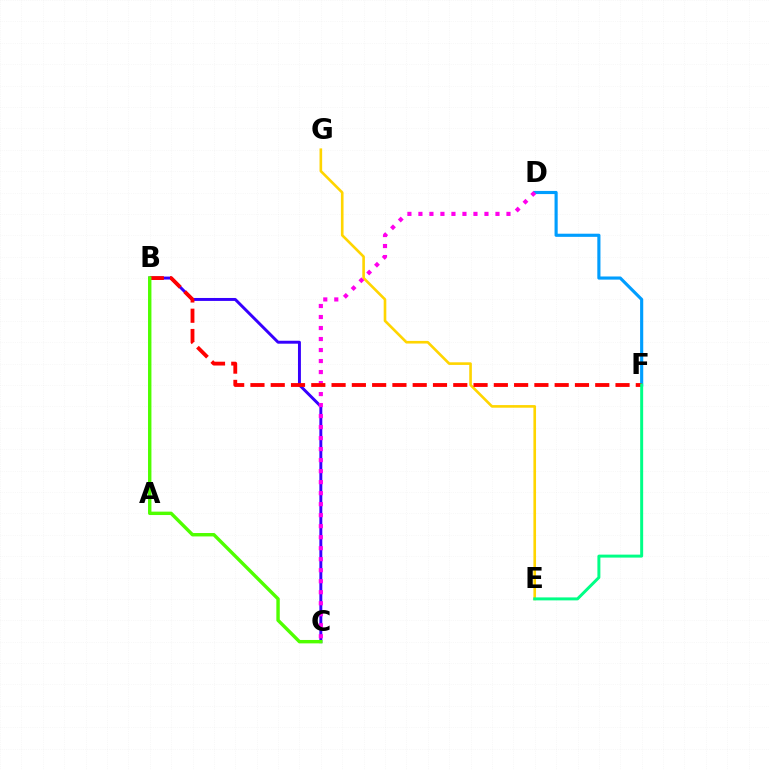{('E', 'G'): [{'color': '#ffd500', 'line_style': 'solid', 'thickness': 1.89}], ('D', 'F'): [{'color': '#009eff', 'line_style': 'solid', 'thickness': 2.26}], ('B', 'C'): [{'color': '#3700ff', 'line_style': 'solid', 'thickness': 2.12}, {'color': '#4fff00', 'line_style': 'solid', 'thickness': 2.45}], ('C', 'D'): [{'color': '#ff00ed', 'line_style': 'dotted', 'thickness': 2.99}], ('B', 'F'): [{'color': '#ff0000', 'line_style': 'dashed', 'thickness': 2.76}], ('E', 'F'): [{'color': '#00ff86', 'line_style': 'solid', 'thickness': 2.14}]}